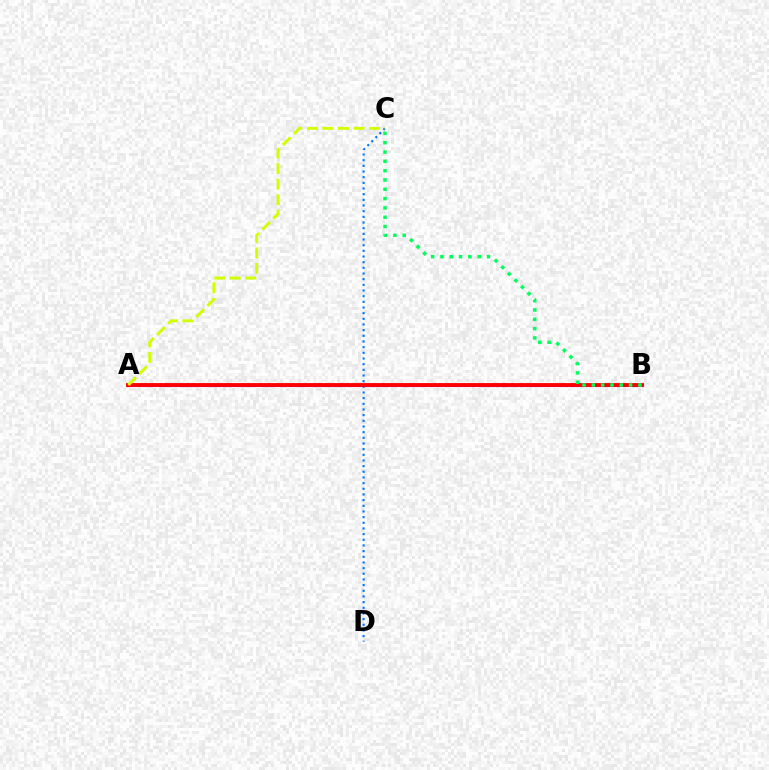{('A', 'B'): [{'color': '#b900ff', 'line_style': 'solid', 'thickness': 2.21}, {'color': '#ff0000', 'line_style': 'solid', 'thickness': 2.77}], ('C', 'D'): [{'color': '#0074ff', 'line_style': 'dotted', 'thickness': 1.54}], ('A', 'C'): [{'color': '#d1ff00', 'line_style': 'dashed', 'thickness': 2.11}], ('B', 'C'): [{'color': '#00ff5c', 'line_style': 'dotted', 'thickness': 2.53}]}